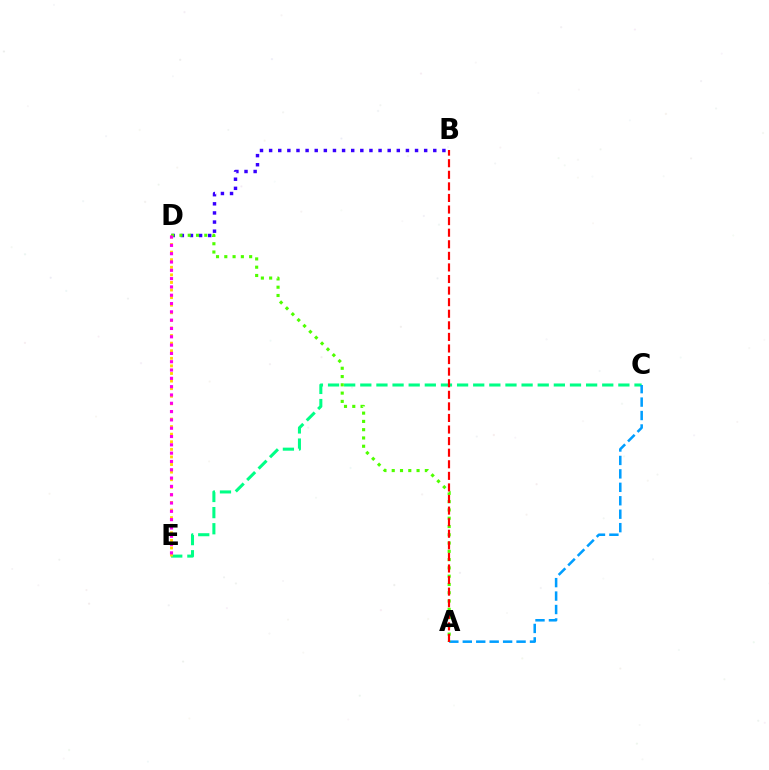{('B', 'D'): [{'color': '#3700ff', 'line_style': 'dotted', 'thickness': 2.48}], ('C', 'E'): [{'color': '#00ff86', 'line_style': 'dashed', 'thickness': 2.19}], ('D', 'E'): [{'color': '#ffd500', 'line_style': 'dotted', 'thickness': 2.06}, {'color': '#ff00ed', 'line_style': 'dotted', 'thickness': 2.26}], ('A', 'C'): [{'color': '#009eff', 'line_style': 'dashed', 'thickness': 1.83}], ('A', 'D'): [{'color': '#4fff00', 'line_style': 'dotted', 'thickness': 2.25}], ('A', 'B'): [{'color': '#ff0000', 'line_style': 'dashed', 'thickness': 1.57}]}